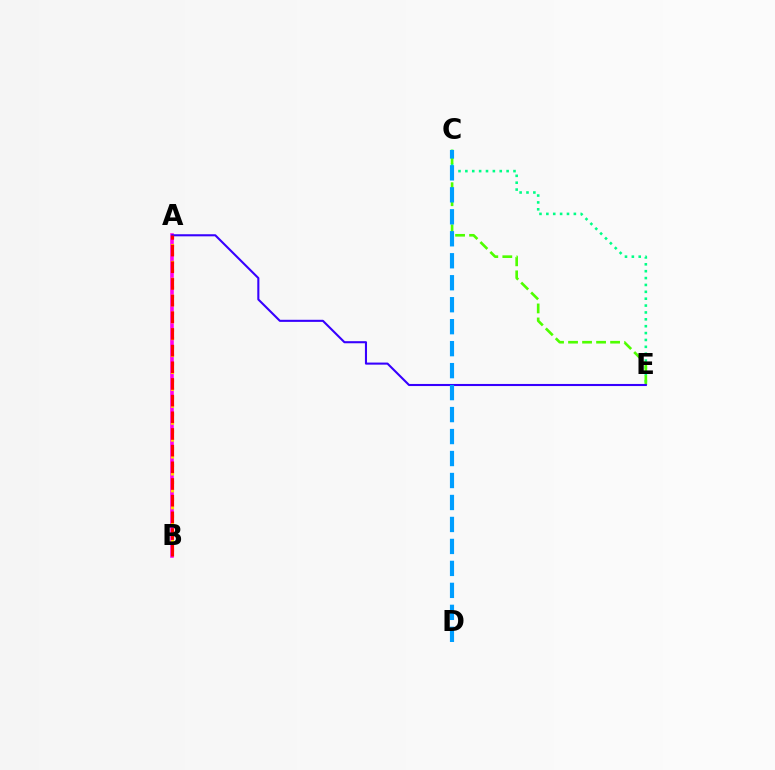{('A', 'B'): [{'color': '#ff00ed', 'line_style': 'solid', 'thickness': 2.57}, {'color': '#ffd500', 'line_style': 'dotted', 'thickness': 2.3}, {'color': '#ff0000', 'line_style': 'dashed', 'thickness': 2.26}], ('C', 'E'): [{'color': '#00ff86', 'line_style': 'dotted', 'thickness': 1.87}, {'color': '#4fff00', 'line_style': 'dashed', 'thickness': 1.9}], ('A', 'E'): [{'color': '#3700ff', 'line_style': 'solid', 'thickness': 1.5}], ('C', 'D'): [{'color': '#009eff', 'line_style': 'dashed', 'thickness': 2.99}]}